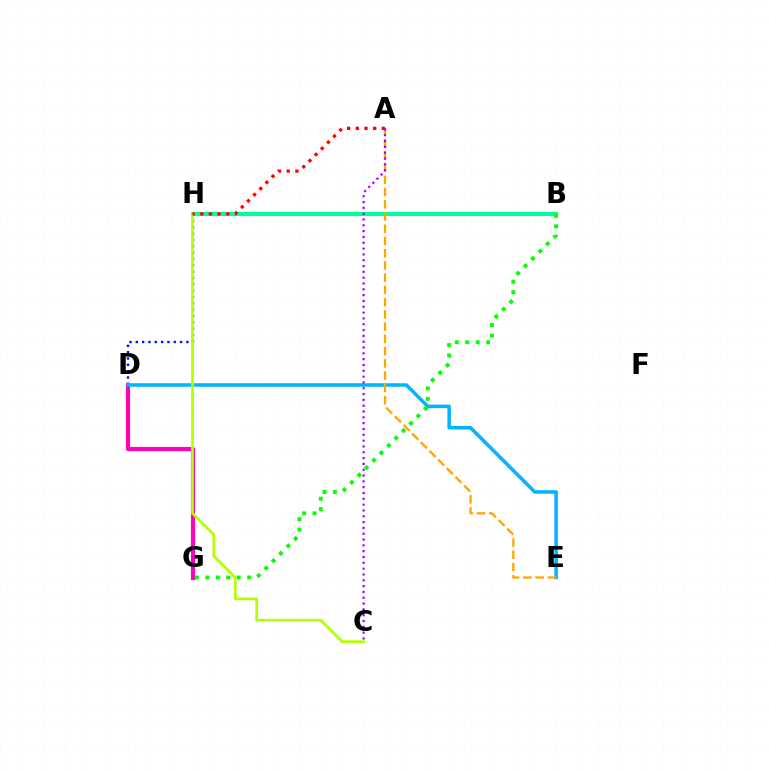{('D', 'H'): [{'color': '#0010ff', 'line_style': 'dotted', 'thickness': 1.72}], ('D', 'G'): [{'color': '#ff00bd', 'line_style': 'solid', 'thickness': 2.99}], ('B', 'H'): [{'color': '#00ff9d', 'line_style': 'solid', 'thickness': 2.92}], ('D', 'E'): [{'color': '#00b5ff', 'line_style': 'solid', 'thickness': 2.53}], ('A', 'E'): [{'color': '#ffa500', 'line_style': 'dashed', 'thickness': 1.66}], ('B', 'G'): [{'color': '#08ff00', 'line_style': 'dotted', 'thickness': 2.84}], ('C', 'H'): [{'color': '#b3ff00', 'line_style': 'solid', 'thickness': 1.96}], ('A', 'H'): [{'color': '#ff0000', 'line_style': 'dotted', 'thickness': 2.36}], ('A', 'C'): [{'color': '#9b00ff', 'line_style': 'dotted', 'thickness': 1.58}]}